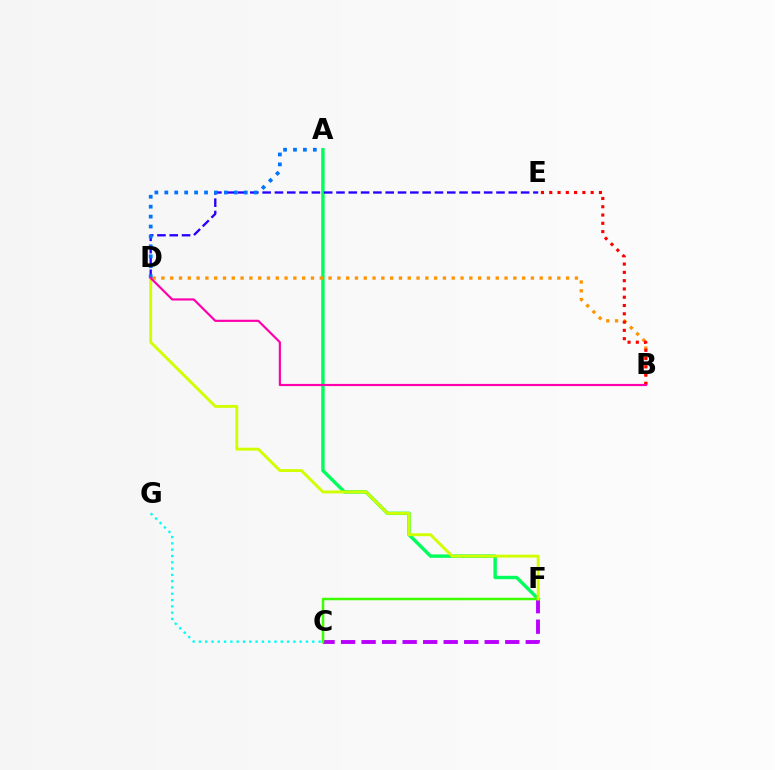{('A', 'F'): [{'color': '#00ff5c', 'line_style': 'solid', 'thickness': 2.45}], ('C', 'F'): [{'color': '#b900ff', 'line_style': 'dashed', 'thickness': 2.79}, {'color': '#3dff00', 'line_style': 'solid', 'thickness': 1.8}], ('D', 'E'): [{'color': '#2500ff', 'line_style': 'dashed', 'thickness': 1.67}], ('B', 'D'): [{'color': '#ff9400', 'line_style': 'dotted', 'thickness': 2.39}, {'color': '#ff00ac', 'line_style': 'solid', 'thickness': 1.56}], ('B', 'E'): [{'color': '#ff0000', 'line_style': 'dotted', 'thickness': 2.25}], ('D', 'F'): [{'color': '#d1ff00', 'line_style': 'solid', 'thickness': 2.08}], ('A', 'D'): [{'color': '#0074ff', 'line_style': 'dotted', 'thickness': 2.7}], ('C', 'G'): [{'color': '#00fff6', 'line_style': 'dotted', 'thickness': 1.71}]}